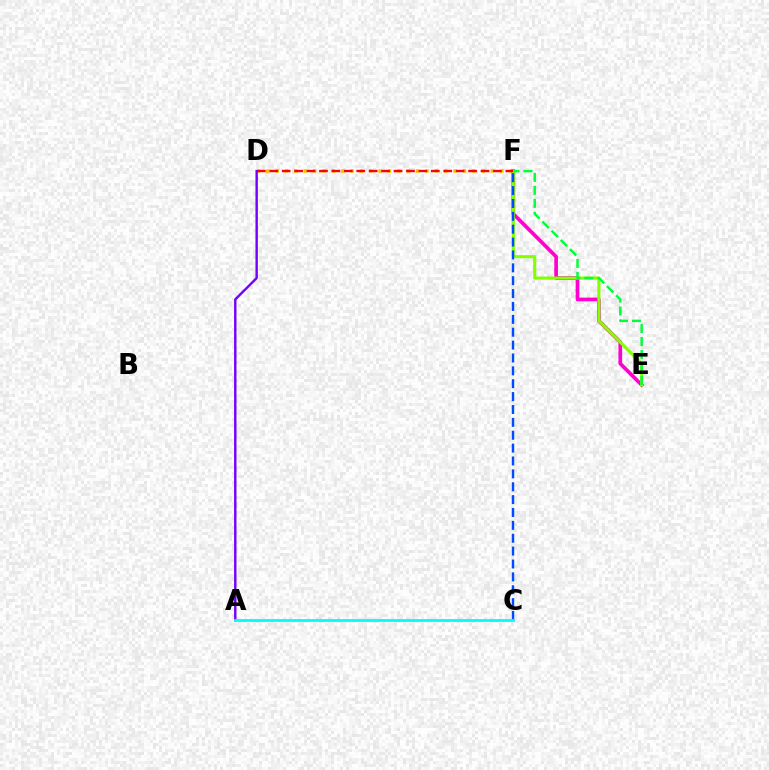{('D', 'F'): [{'color': '#ffbd00', 'line_style': 'dotted', 'thickness': 2.54}, {'color': '#ff0000', 'line_style': 'dashed', 'thickness': 1.69}], ('E', 'F'): [{'color': '#ff00cf', 'line_style': 'solid', 'thickness': 2.65}, {'color': '#84ff00', 'line_style': 'solid', 'thickness': 2.22}, {'color': '#00ff39', 'line_style': 'dashed', 'thickness': 1.76}], ('C', 'F'): [{'color': '#004bff', 'line_style': 'dashed', 'thickness': 1.75}], ('A', 'D'): [{'color': '#7200ff', 'line_style': 'solid', 'thickness': 1.73}], ('A', 'C'): [{'color': '#00fff6', 'line_style': 'solid', 'thickness': 2.03}]}